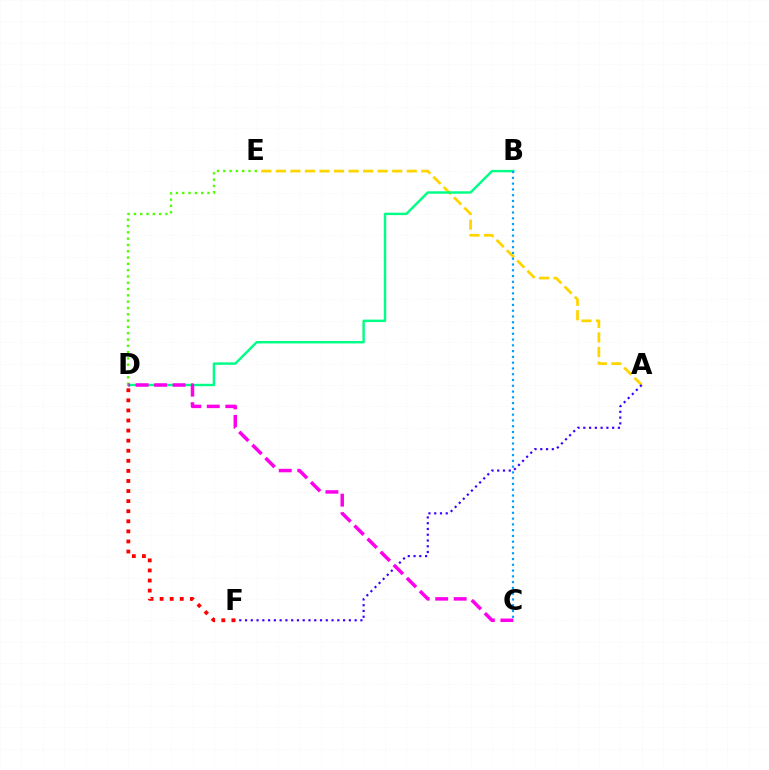{('D', 'E'): [{'color': '#4fff00', 'line_style': 'dotted', 'thickness': 1.71}], ('A', 'E'): [{'color': '#ffd500', 'line_style': 'dashed', 'thickness': 1.98}], ('B', 'D'): [{'color': '#00ff86', 'line_style': 'solid', 'thickness': 1.75}], ('A', 'F'): [{'color': '#3700ff', 'line_style': 'dotted', 'thickness': 1.57}], ('B', 'C'): [{'color': '#009eff', 'line_style': 'dotted', 'thickness': 1.57}], ('D', 'F'): [{'color': '#ff0000', 'line_style': 'dotted', 'thickness': 2.74}], ('C', 'D'): [{'color': '#ff00ed', 'line_style': 'dashed', 'thickness': 2.51}]}